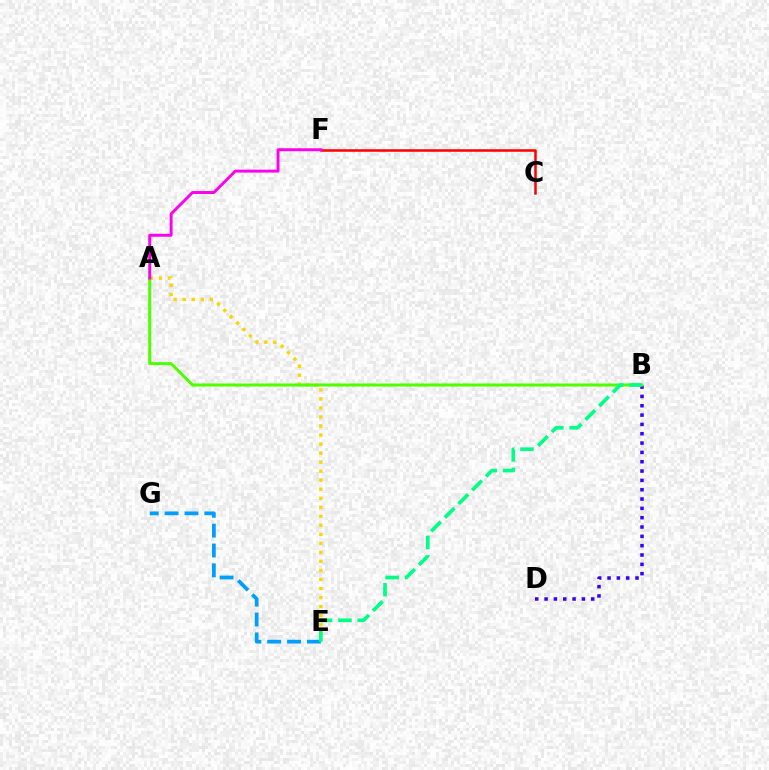{('A', 'E'): [{'color': '#ffd500', 'line_style': 'dotted', 'thickness': 2.45}], ('B', 'D'): [{'color': '#3700ff', 'line_style': 'dotted', 'thickness': 2.53}], ('C', 'F'): [{'color': '#ff0000', 'line_style': 'solid', 'thickness': 1.81}], ('E', 'G'): [{'color': '#009eff', 'line_style': 'dashed', 'thickness': 2.7}], ('A', 'B'): [{'color': '#4fff00', 'line_style': 'solid', 'thickness': 2.18}], ('A', 'F'): [{'color': '#ff00ed', 'line_style': 'solid', 'thickness': 2.11}], ('B', 'E'): [{'color': '#00ff86', 'line_style': 'dashed', 'thickness': 2.63}]}